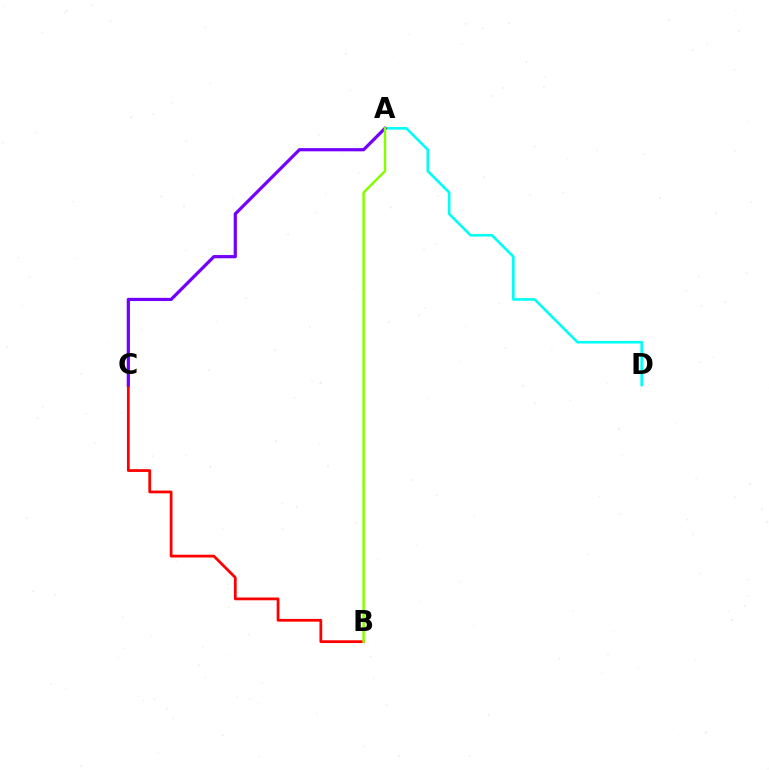{('A', 'D'): [{'color': '#00fff6', 'line_style': 'solid', 'thickness': 1.88}], ('B', 'C'): [{'color': '#ff0000', 'line_style': 'solid', 'thickness': 1.99}], ('A', 'C'): [{'color': '#7200ff', 'line_style': 'solid', 'thickness': 2.31}], ('A', 'B'): [{'color': '#84ff00', 'line_style': 'solid', 'thickness': 1.79}]}